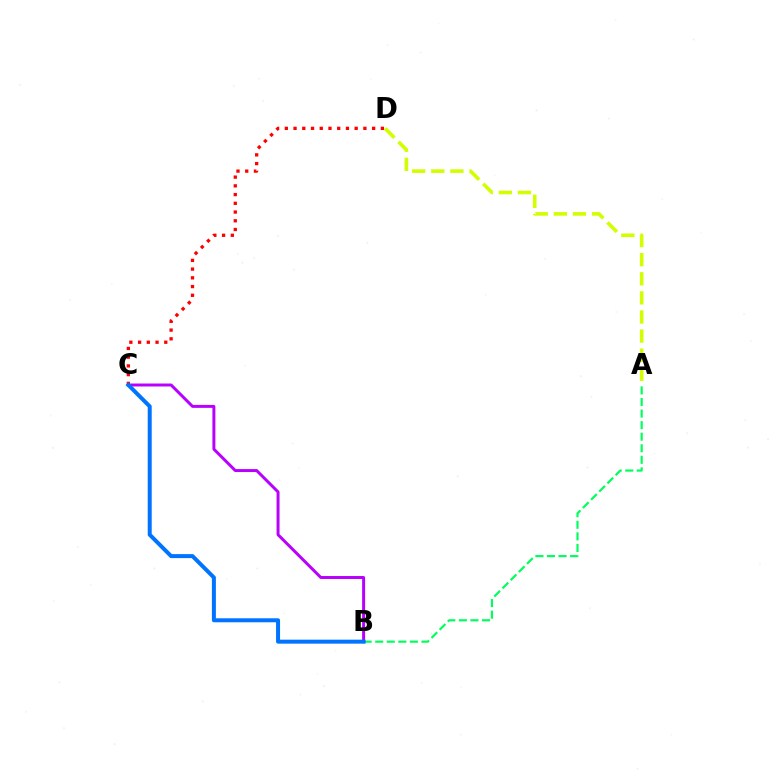{('A', 'D'): [{'color': '#d1ff00', 'line_style': 'dashed', 'thickness': 2.59}], ('A', 'B'): [{'color': '#00ff5c', 'line_style': 'dashed', 'thickness': 1.57}], ('B', 'C'): [{'color': '#b900ff', 'line_style': 'solid', 'thickness': 2.14}, {'color': '#0074ff', 'line_style': 'solid', 'thickness': 2.87}], ('C', 'D'): [{'color': '#ff0000', 'line_style': 'dotted', 'thickness': 2.37}]}